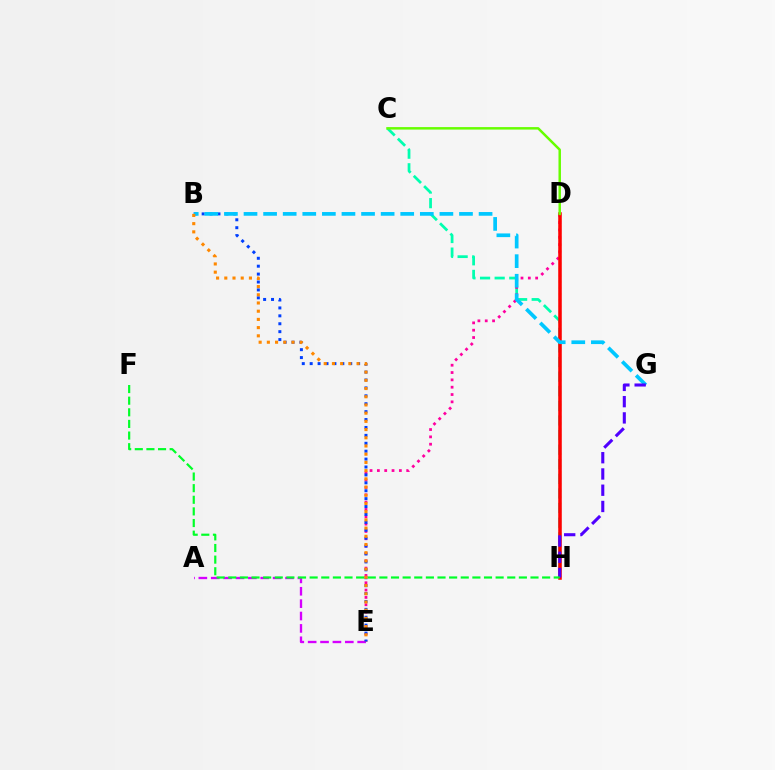{('D', 'H'): [{'color': '#eeff00', 'line_style': 'dotted', 'thickness': 1.67}, {'color': '#ff0000', 'line_style': 'solid', 'thickness': 2.54}], ('C', 'H'): [{'color': '#00ffaf', 'line_style': 'dashed', 'thickness': 1.98}], ('D', 'E'): [{'color': '#ff00a0', 'line_style': 'dotted', 'thickness': 1.99}], ('A', 'E'): [{'color': '#d600ff', 'line_style': 'dashed', 'thickness': 1.68}], ('B', 'E'): [{'color': '#003fff', 'line_style': 'dotted', 'thickness': 2.15}, {'color': '#ff8800', 'line_style': 'dotted', 'thickness': 2.23}], ('C', 'D'): [{'color': '#66ff00', 'line_style': 'solid', 'thickness': 1.78}], ('B', 'G'): [{'color': '#00c7ff', 'line_style': 'dashed', 'thickness': 2.66}], ('G', 'H'): [{'color': '#4f00ff', 'line_style': 'dashed', 'thickness': 2.21}], ('F', 'H'): [{'color': '#00ff27', 'line_style': 'dashed', 'thickness': 1.58}]}